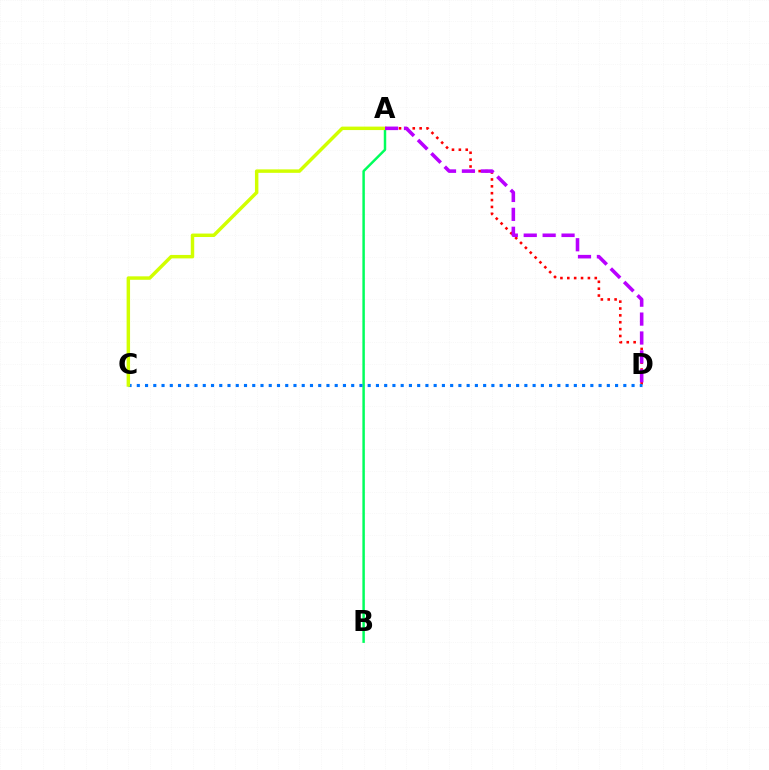{('A', 'D'): [{'color': '#ff0000', 'line_style': 'dotted', 'thickness': 1.87}, {'color': '#b900ff', 'line_style': 'dashed', 'thickness': 2.57}], ('A', 'B'): [{'color': '#00ff5c', 'line_style': 'solid', 'thickness': 1.78}], ('C', 'D'): [{'color': '#0074ff', 'line_style': 'dotted', 'thickness': 2.24}], ('A', 'C'): [{'color': '#d1ff00', 'line_style': 'solid', 'thickness': 2.49}]}